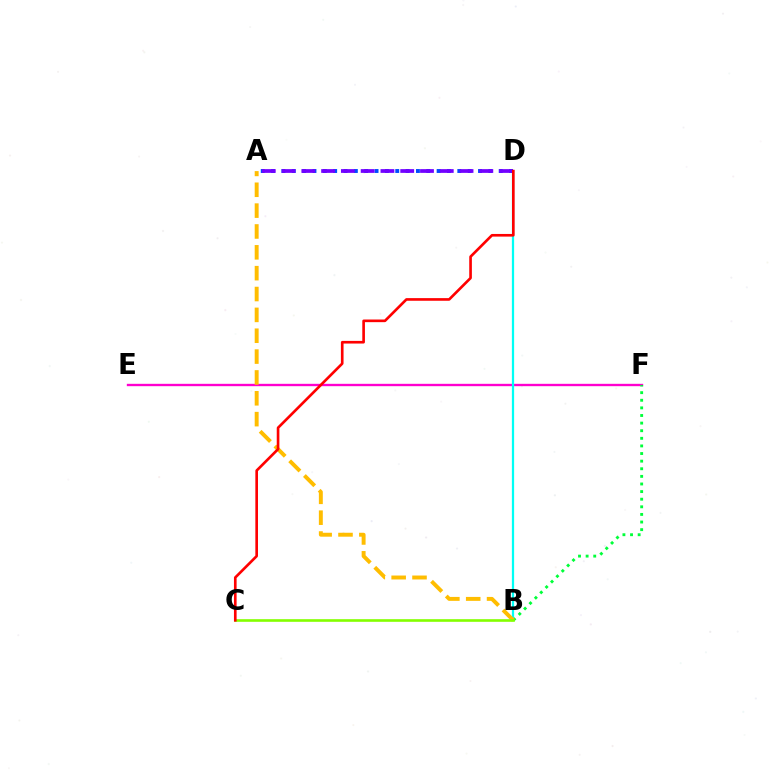{('E', 'F'): [{'color': '#ff00cf', 'line_style': 'solid', 'thickness': 1.7}], ('B', 'D'): [{'color': '#00fff6', 'line_style': 'solid', 'thickness': 1.61}], ('B', 'F'): [{'color': '#00ff39', 'line_style': 'dotted', 'thickness': 2.07}], ('A', 'B'): [{'color': '#ffbd00', 'line_style': 'dashed', 'thickness': 2.83}], ('A', 'D'): [{'color': '#004bff', 'line_style': 'dotted', 'thickness': 2.81}, {'color': '#7200ff', 'line_style': 'dashed', 'thickness': 2.69}], ('B', 'C'): [{'color': '#84ff00', 'line_style': 'solid', 'thickness': 1.89}], ('C', 'D'): [{'color': '#ff0000', 'line_style': 'solid', 'thickness': 1.9}]}